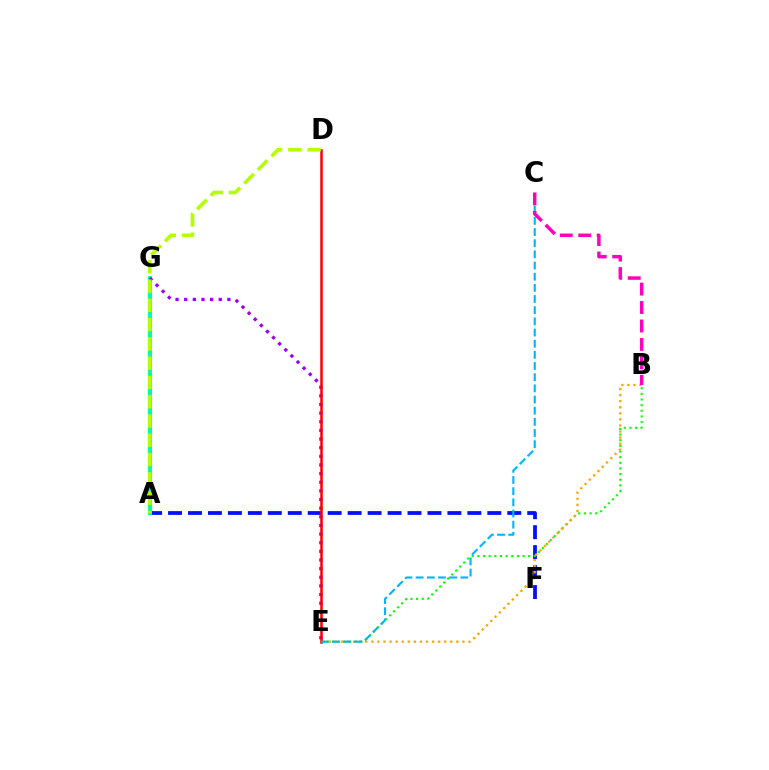{('A', 'F'): [{'color': '#0010ff', 'line_style': 'dashed', 'thickness': 2.71}], ('B', 'E'): [{'color': '#08ff00', 'line_style': 'dotted', 'thickness': 1.53}, {'color': '#ffa500', 'line_style': 'dotted', 'thickness': 1.65}], ('A', 'G'): [{'color': '#00ff9d', 'line_style': 'solid', 'thickness': 2.94}], ('E', 'G'): [{'color': '#9b00ff', 'line_style': 'dotted', 'thickness': 2.35}], ('D', 'E'): [{'color': '#ff0000', 'line_style': 'solid', 'thickness': 1.82}], ('C', 'E'): [{'color': '#00b5ff', 'line_style': 'dashed', 'thickness': 1.52}], ('A', 'D'): [{'color': '#b3ff00', 'line_style': 'dashed', 'thickness': 2.62}], ('B', 'C'): [{'color': '#ff00bd', 'line_style': 'dashed', 'thickness': 2.51}]}